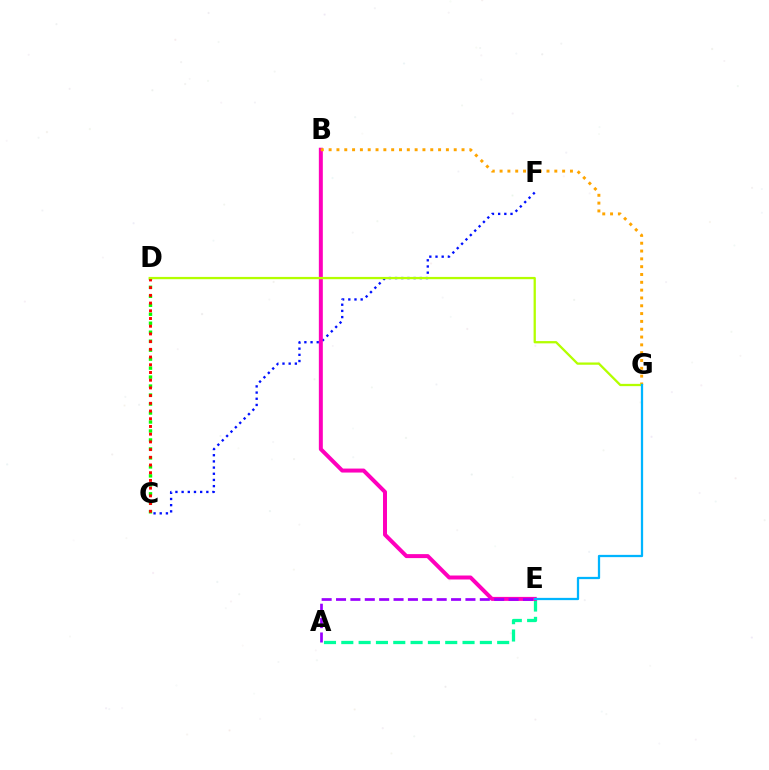{('A', 'E'): [{'color': '#00ff9d', 'line_style': 'dashed', 'thickness': 2.35}, {'color': '#9b00ff', 'line_style': 'dashed', 'thickness': 1.95}], ('C', 'F'): [{'color': '#0010ff', 'line_style': 'dotted', 'thickness': 1.68}], ('C', 'D'): [{'color': '#08ff00', 'line_style': 'dotted', 'thickness': 2.44}, {'color': '#ff0000', 'line_style': 'dotted', 'thickness': 2.09}], ('B', 'E'): [{'color': '#ff00bd', 'line_style': 'solid', 'thickness': 2.87}], ('B', 'G'): [{'color': '#ffa500', 'line_style': 'dotted', 'thickness': 2.12}], ('D', 'G'): [{'color': '#b3ff00', 'line_style': 'solid', 'thickness': 1.64}], ('E', 'G'): [{'color': '#00b5ff', 'line_style': 'solid', 'thickness': 1.63}]}